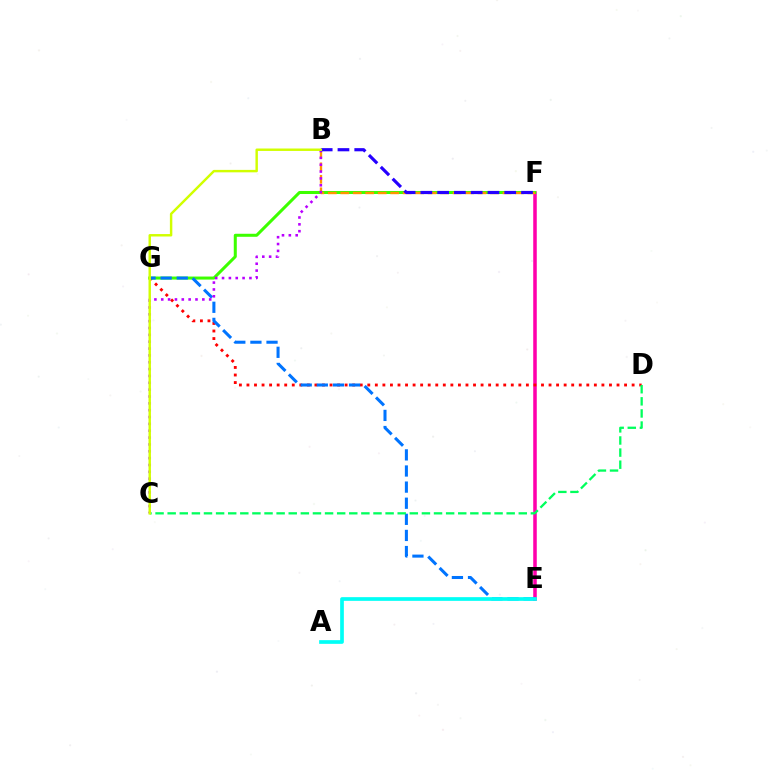{('E', 'F'): [{'color': '#ff00ac', 'line_style': 'solid', 'thickness': 2.55}], ('D', 'G'): [{'color': '#ff0000', 'line_style': 'dotted', 'thickness': 2.05}], ('F', 'G'): [{'color': '#3dff00', 'line_style': 'solid', 'thickness': 2.18}], ('E', 'G'): [{'color': '#0074ff', 'line_style': 'dashed', 'thickness': 2.19}], ('B', 'F'): [{'color': '#ff9400', 'line_style': 'dashed', 'thickness': 1.7}, {'color': '#2500ff', 'line_style': 'dashed', 'thickness': 2.28}], ('C', 'D'): [{'color': '#00ff5c', 'line_style': 'dashed', 'thickness': 1.64}], ('B', 'C'): [{'color': '#b900ff', 'line_style': 'dotted', 'thickness': 1.86}, {'color': '#d1ff00', 'line_style': 'solid', 'thickness': 1.75}], ('A', 'E'): [{'color': '#00fff6', 'line_style': 'solid', 'thickness': 2.66}]}